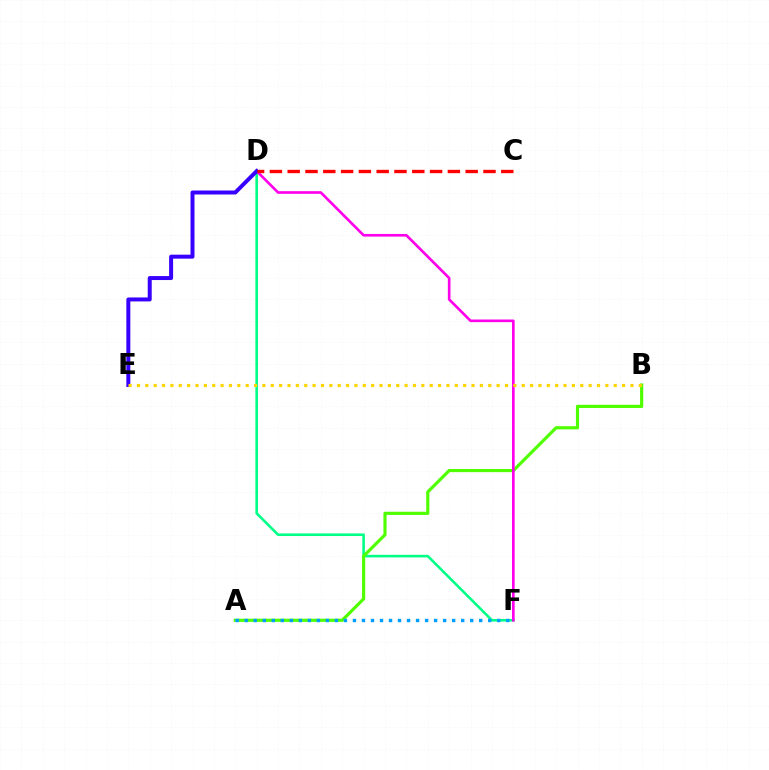{('D', 'F'): [{'color': '#00ff86', 'line_style': 'solid', 'thickness': 1.87}, {'color': '#ff00ed', 'line_style': 'solid', 'thickness': 1.91}], ('A', 'B'): [{'color': '#4fff00', 'line_style': 'solid', 'thickness': 2.28}], ('D', 'E'): [{'color': '#3700ff', 'line_style': 'solid', 'thickness': 2.86}], ('C', 'D'): [{'color': '#ff0000', 'line_style': 'dashed', 'thickness': 2.42}], ('A', 'F'): [{'color': '#009eff', 'line_style': 'dotted', 'thickness': 2.45}], ('B', 'E'): [{'color': '#ffd500', 'line_style': 'dotted', 'thickness': 2.27}]}